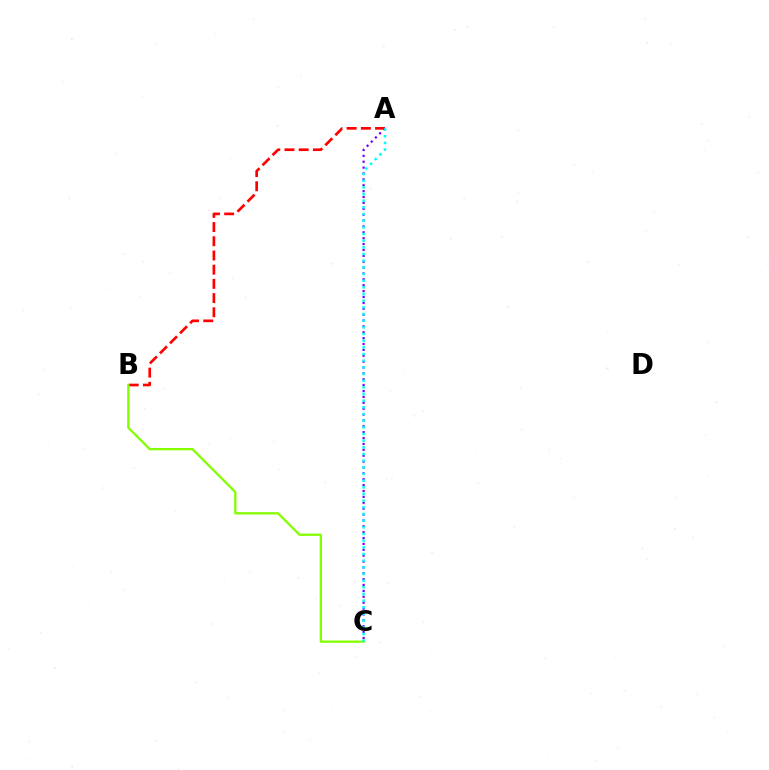{('A', 'B'): [{'color': '#ff0000', 'line_style': 'dashed', 'thickness': 1.93}], ('B', 'C'): [{'color': '#84ff00', 'line_style': 'solid', 'thickness': 1.65}], ('A', 'C'): [{'color': '#7200ff', 'line_style': 'dotted', 'thickness': 1.6}, {'color': '#00fff6', 'line_style': 'dotted', 'thickness': 1.81}]}